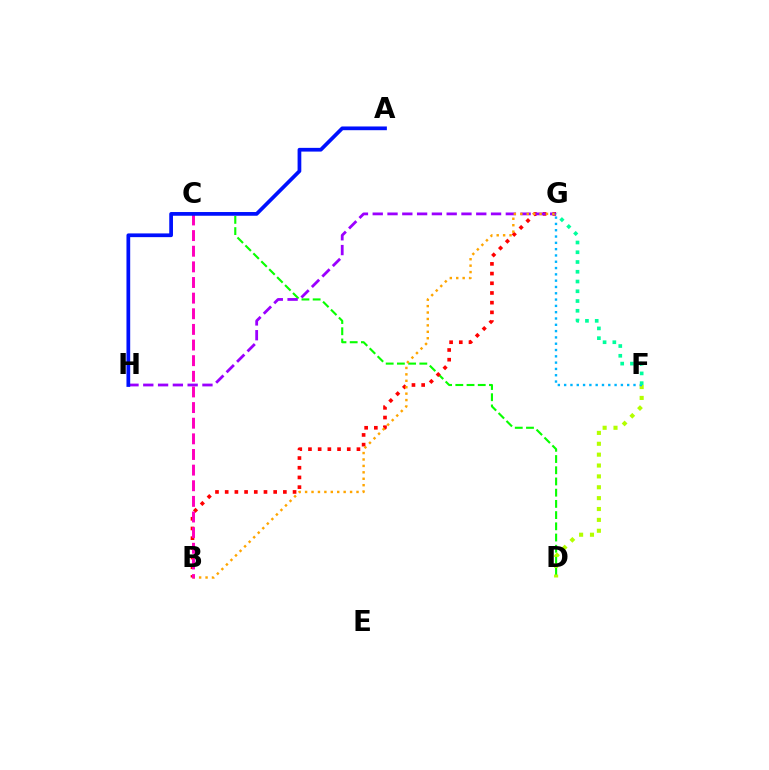{('C', 'D'): [{'color': '#08ff00', 'line_style': 'dashed', 'thickness': 1.52}], ('B', 'G'): [{'color': '#ff0000', 'line_style': 'dotted', 'thickness': 2.63}, {'color': '#ffa500', 'line_style': 'dotted', 'thickness': 1.75}], ('D', 'F'): [{'color': '#b3ff00', 'line_style': 'dotted', 'thickness': 2.95}], ('G', 'H'): [{'color': '#9b00ff', 'line_style': 'dashed', 'thickness': 2.01}], ('B', 'C'): [{'color': '#ff00bd', 'line_style': 'dashed', 'thickness': 2.12}], ('F', 'G'): [{'color': '#00b5ff', 'line_style': 'dotted', 'thickness': 1.71}, {'color': '#00ff9d', 'line_style': 'dotted', 'thickness': 2.65}], ('A', 'H'): [{'color': '#0010ff', 'line_style': 'solid', 'thickness': 2.68}]}